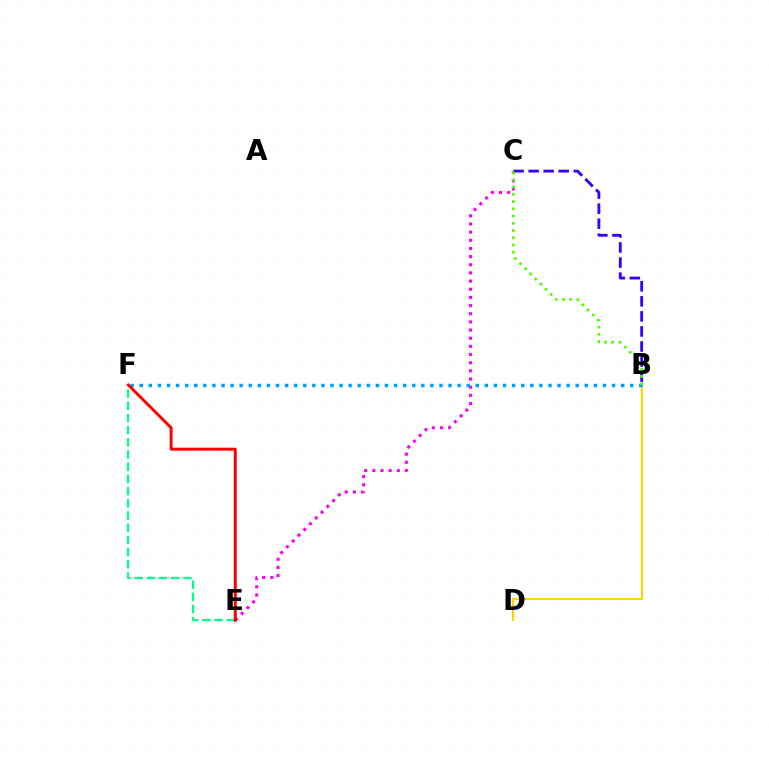{('E', 'F'): [{'color': '#00ff86', 'line_style': 'dashed', 'thickness': 1.66}, {'color': '#ff0000', 'line_style': 'solid', 'thickness': 2.14}], ('B', 'D'): [{'color': '#ffd500', 'line_style': 'solid', 'thickness': 1.54}], ('C', 'E'): [{'color': '#ff00ed', 'line_style': 'dotted', 'thickness': 2.22}], ('B', 'F'): [{'color': '#009eff', 'line_style': 'dotted', 'thickness': 2.47}], ('B', 'C'): [{'color': '#3700ff', 'line_style': 'dashed', 'thickness': 2.04}, {'color': '#4fff00', 'line_style': 'dotted', 'thickness': 1.96}]}